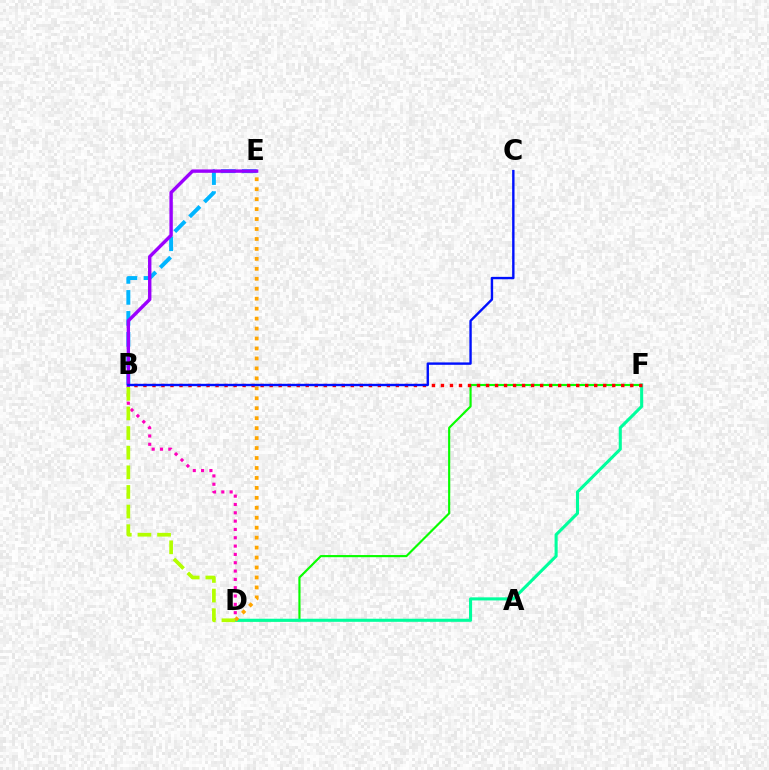{('D', 'F'): [{'color': '#08ff00', 'line_style': 'solid', 'thickness': 1.55}, {'color': '#00ff9d', 'line_style': 'solid', 'thickness': 2.22}], ('B', 'E'): [{'color': '#00b5ff', 'line_style': 'dashed', 'thickness': 2.85}, {'color': '#9b00ff', 'line_style': 'solid', 'thickness': 2.44}], ('B', 'F'): [{'color': '#ff0000', 'line_style': 'dotted', 'thickness': 2.45}], ('B', 'D'): [{'color': '#ff00bd', 'line_style': 'dotted', 'thickness': 2.26}, {'color': '#b3ff00', 'line_style': 'dashed', 'thickness': 2.67}], ('D', 'E'): [{'color': '#ffa500', 'line_style': 'dotted', 'thickness': 2.71}], ('B', 'C'): [{'color': '#0010ff', 'line_style': 'solid', 'thickness': 1.72}]}